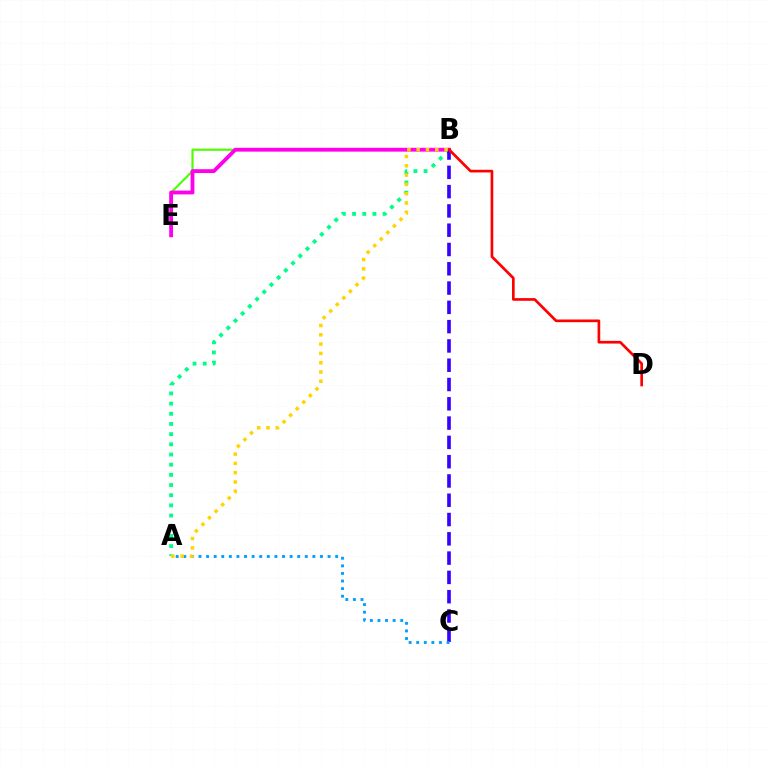{('B', 'E'): [{'color': '#4fff00', 'line_style': 'solid', 'thickness': 1.56}, {'color': '#ff00ed', 'line_style': 'solid', 'thickness': 2.76}], ('A', 'B'): [{'color': '#00ff86', 'line_style': 'dotted', 'thickness': 2.77}, {'color': '#ffd500', 'line_style': 'dotted', 'thickness': 2.52}], ('B', 'C'): [{'color': '#3700ff', 'line_style': 'dashed', 'thickness': 2.62}], ('B', 'D'): [{'color': '#ff0000', 'line_style': 'solid', 'thickness': 1.93}], ('A', 'C'): [{'color': '#009eff', 'line_style': 'dotted', 'thickness': 2.06}]}